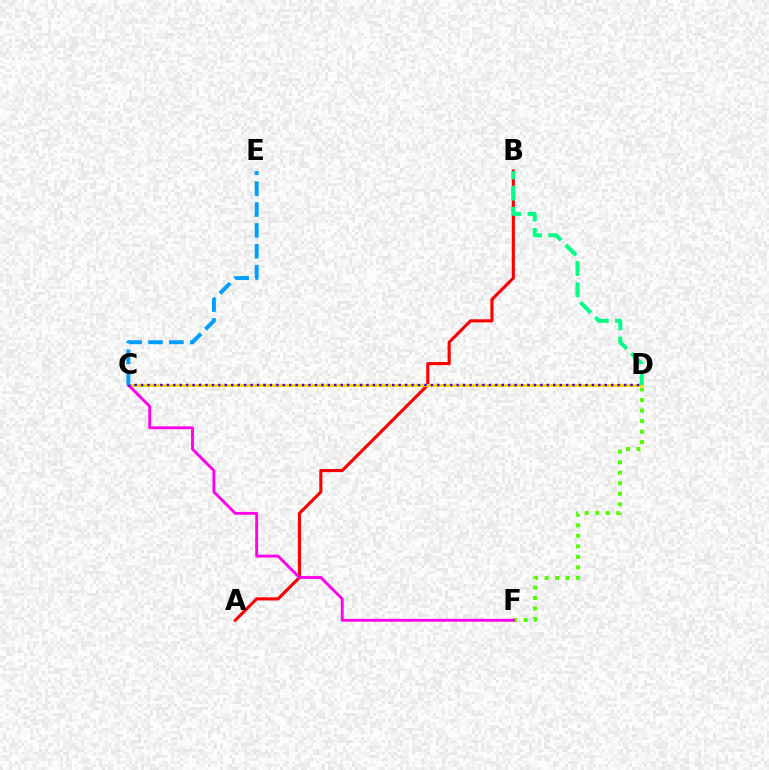{('A', 'B'): [{'color': '#ff0000', 'line_style': 'solid', 'thickness': 2.24}], ('D', 'F'): [{'color': '#4fff00', 'line_style': 'dotted', 'thickness': 2.86}], ('C', 'D'): [{'color': '#ffd500', 'line_style': 'solid', 'thickness': 2.11}, {'color': '#3700ff', 'line_style': 'dotted', 'thickness': 1.75}], ('C', 'F'): [{'color': '#ff00ed', 'line_style': 'solid', 'thickness': 2.07}], ('B', 'D'): [{'color': '#00ff86', 'line_style': 'dashed', 'thickness': 2.88}], ('C', 'E'): [{'color': '#009eff', 'line_style': 'dashed', 'thickness': 2.84}]}